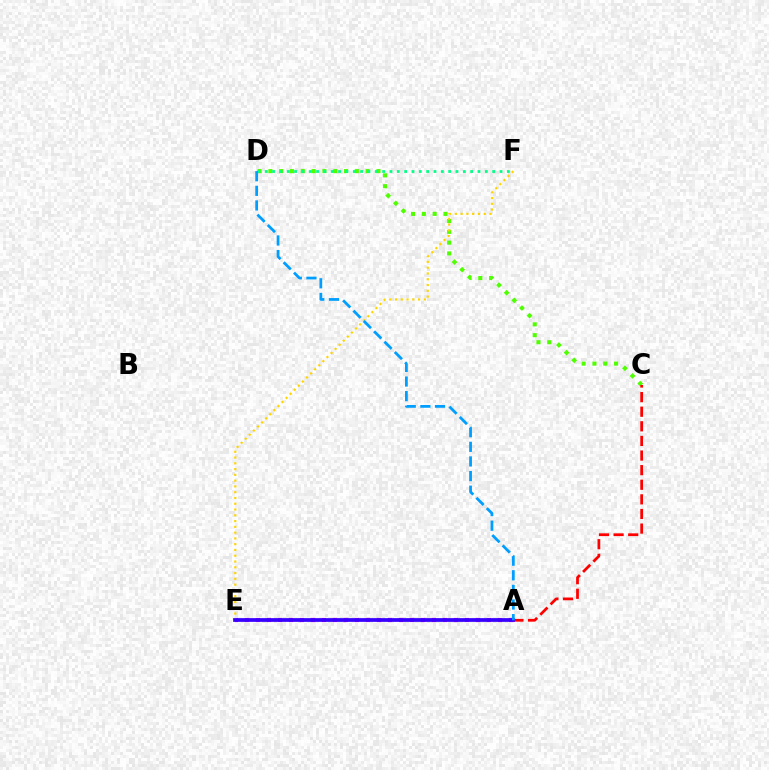{('A', 'E'): [{'color': '#ff00ed', 'line_style': 'dotted', 'thickness': 2.99}, {'color': '#3700ff', 'line_style': 'solid', 'thickness': 2.69}], ('C', 'D'): [{'color': '#4fff00', 'line_style': 'dotted', 'thickness': 2.94}], ('A', 'C'): [{'color': '#ff0000', 'line_style': 'dashed', 'thickness': 1.98}], ('D', 'F'): [{'color': '#00ff86', 'line_style': 'dotted', 'thickness': 1.99}], ('E', 'F'): [{'color': '#ffd500', 'line_style': 'dotted', 'thickness': 1.57}], ('A', 'D'): [{'color': '#009eff', 'line_style': 'dashed', 'thickness': 1.99}]}